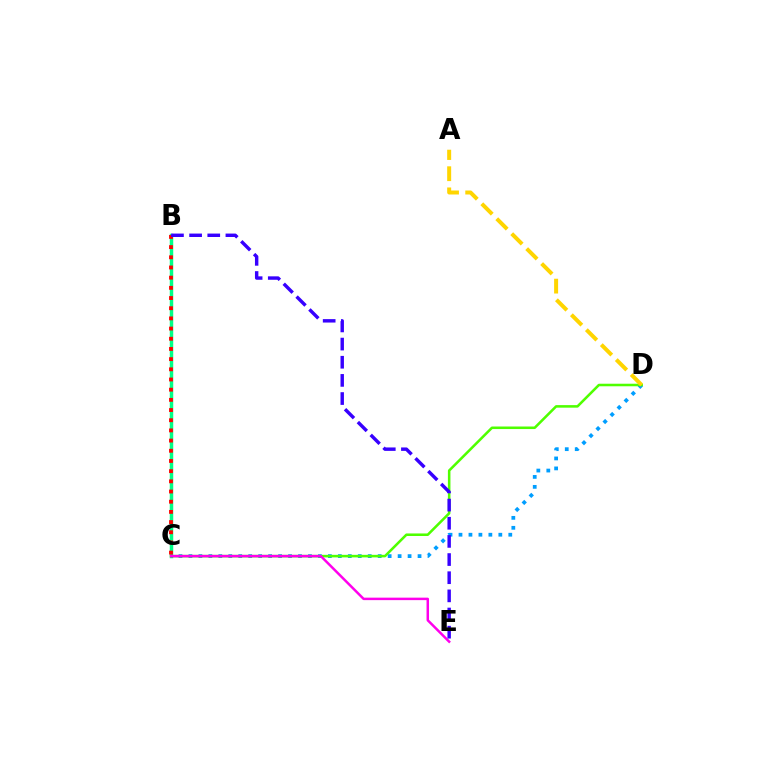{('B', 'C'): [{'color': '#00ff86', 'line_style': 'solid', 'thickness': 2.5}, {'color': '#ff0000', 'line_style': 'dotted', 'thickness': 2.77}], ('C', 'D'): [{'color': '#009eff', 'line_style': 'dotted', 'thickness': 2.71}, {'color': '#4fff00', 'line_style': 'solid', 'thickness': 1.83}], ('A', 'D'): [{'color': '#ffd500', 'line_style': 'dashed', 'thickness': 2.87}], ('C', 'E'): [{'color': '#ff00ed', 'line_style': 'solid', 'thickness': 1.79}], ('B', 'E'): [{'color': '#3700ff', 'line_style': 'dashed', 'thickness': 2.47}]}